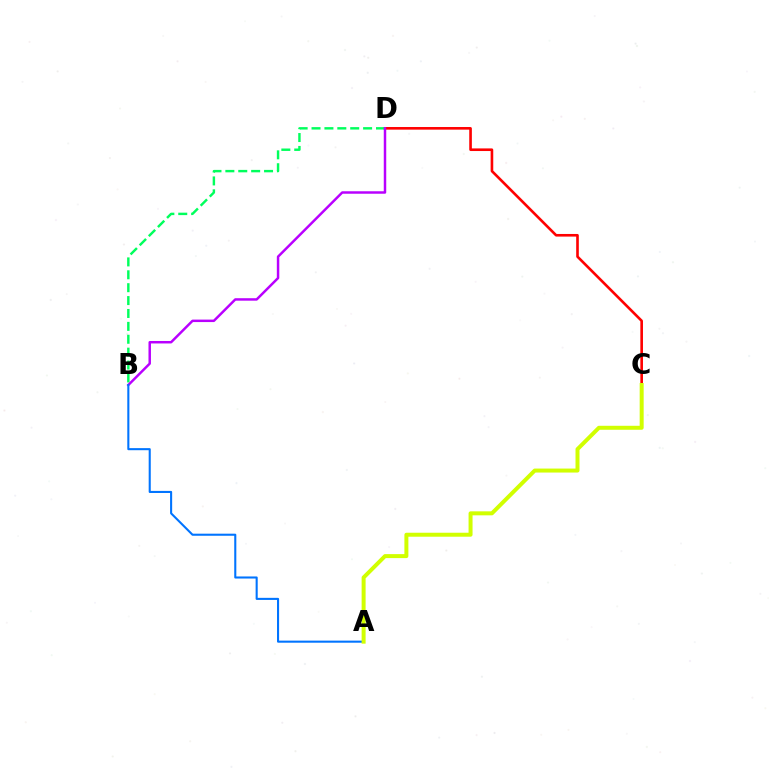{('C', 'D'): [{'color': '#ff0000', 'line_style': 'solid', 'thickness': 1.89}], ('B', 'D'): [{'color': '#00ff5c', 'line_style': 'dashed', 'thickness': 1.75}, {'color': '#b900ff', 'line_style': 'solid', 'thickness': 1.78}], ('A', 'B'): [{'color': '#0074ff', 'line_style': 'solid', 'thickness': 1.5}], ('A', 'C'): [{'color': '#d1ff00', 'line_style': 'solid', 'thickness': 2.87}]}